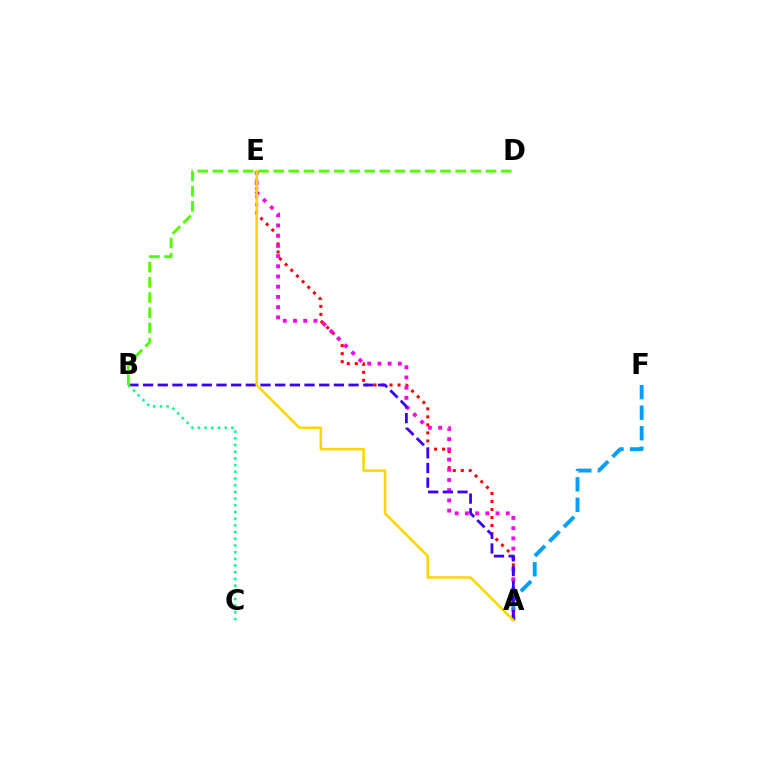{('A', 'E'): [{'color': '#ff0000', 'line_style': 'dotted', 'thickness': 2.18}, {'color': '#ff00ed', 'line_style': 'dotted', 'thickness': 2.77}, {'color': '#ffd500', 'line_style': 'solid', 'thickness': 1.82}], ('A', 'F'): [{'color': '#009eff', 'line_style': 'dashed', 'thickness': 2.79}], ('A', 'B'): [{'color': '#3700ff', 'line_style': 'dashed', 'thickness': 1.99}], ('B', 'C'): [{'color': '#00ff86', 'line_style': 'dotted', 'thickness': 1.82}], ('B', 'D'): [{'color': '#4fff00', 'line_style': 'dashed', 'thickness': 2.06}]}